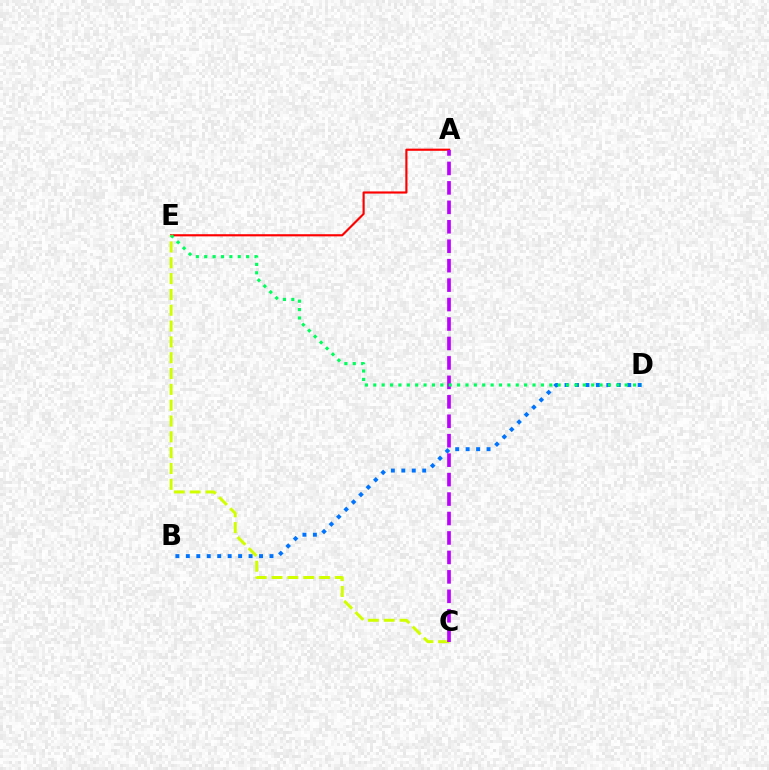{('A', 'E'): [{'color': '#ff0000', 'line_style': 'solid', 'thickness': 1.55}], ('B', 'D'): [{'color': '#0074ff', 'line_style': 'dotted', 'thickness': 2.84}], ('C', 'E'): [{'color': '#d1ff00', 'line_style': 'dashed', 'thickness': 2.15}], ('A', 'C'): [{'color': '#b900ff', 'line_style': 'dashed', 'thickness': 2.64}], ('D', 'E'): [{'color': '#00ff5c', 'line_style': 'dotted', 'thickness': 2.28}]}